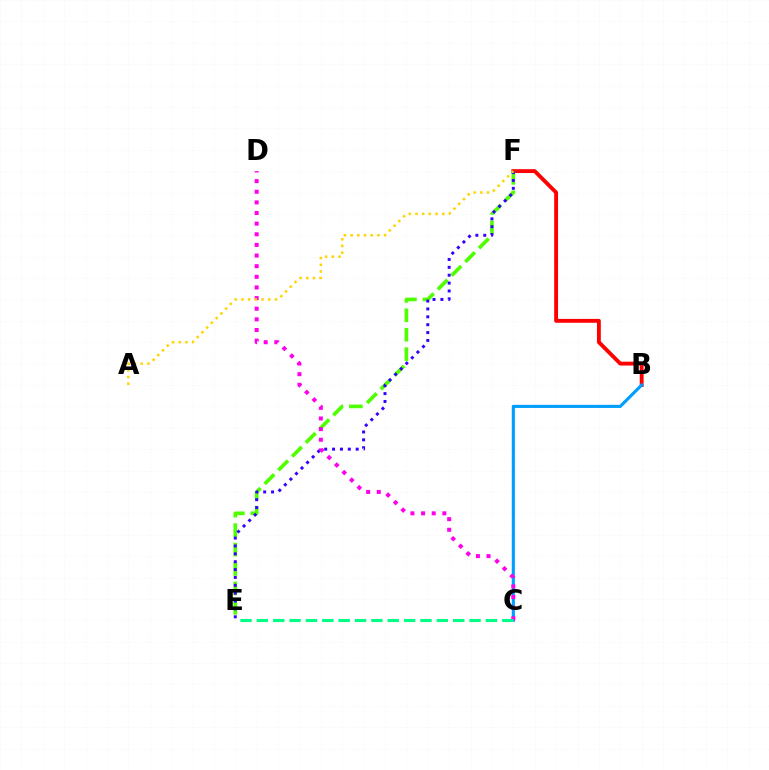{('B', 'F'): [{'color': '#ff0000', 'line_style': 'solid', 'thickness': 2.78}], ('E', 'F'): [{'color': '#4fff00', 'line_style': 'dashed', 'thickness': 2.64}, {'color': '#3700ff', 'line_style': 'dotted', 'thickness': 2.14}], ('B', 'C'): [{'color': '#009eff', 'line_style': 'solid', 'thickness': 2.24}], ('C', 'D'): [{'color': '#ff00ed', 'line_style': 'dotted', 'thickness': 2.89}], ('C', 'E'): [{'color': '#00ff86', 'line_style': 'dashed', 'thickness': 2.22}], ('A', 'F'): [{'color': '#ffd500', 'line_style': 'dotted', 'thickness': 1.82}]}